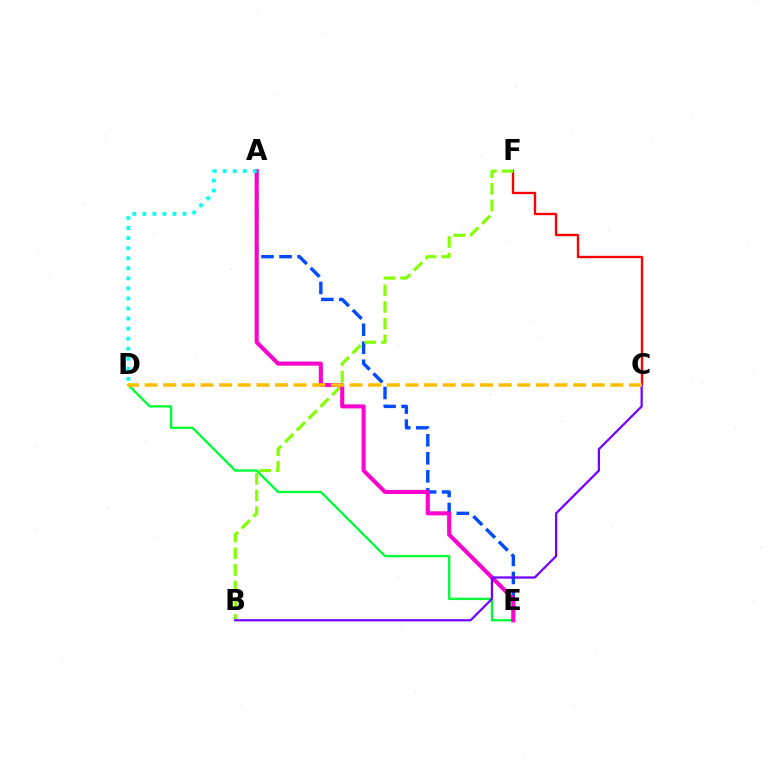{('C', 'F'): [{'color': '#ff0000', 'line_style': 'solid', 'thickness': 1.7}], ('A', 'E'): [{'color': '#004bff', 'line_style': 'dashed', 'thickness': 2.45}, {'color': '#ff00cf', 'line_style': 'solid', 'thickness': 2.93}], ('D', 'E'): [{'color': '#00ff39', 'line_style': 'solid', 'thickness': 1.7}], ('B', 'F'): [{'color': '#84ff00', 'line_style': 'dashed', 'thickness': 2.26}], ('B', 'C'): [{'color': '#7200ff', 'line_style': 'solid', 'thickness': 1.61}], ('A', 'D'): [{'color': '#00fff6', 'line_style': 'dotted', 'thickness': 2.73}], ('C', 'D'): [{'color': '#ffbd00', 'line_style': 'dashed', 'thickness': 2.53}]}